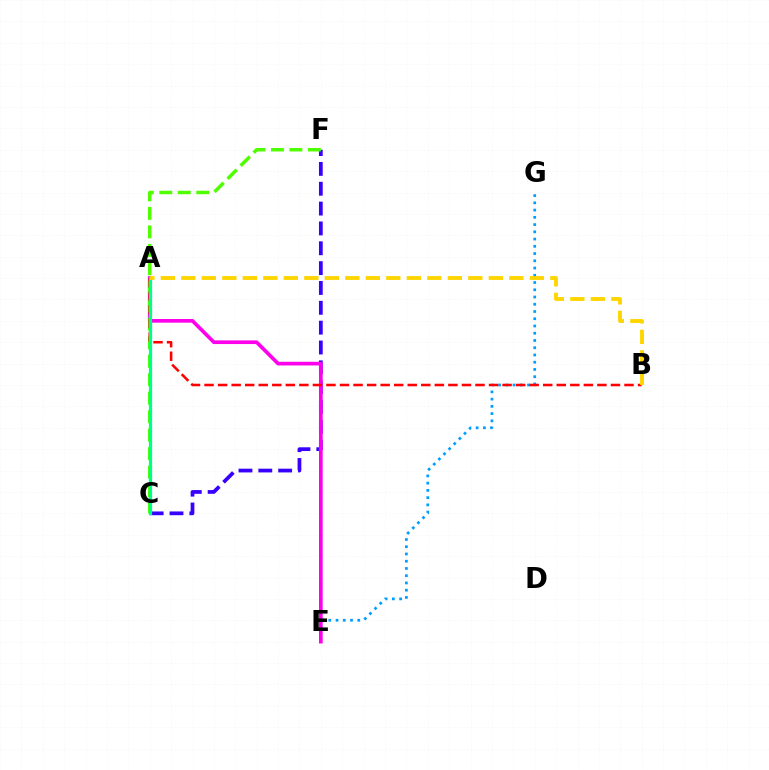{('C', 'F'): [{'color': '#3700ff', 'line_style': 'dashed', 'thickness': 2.7}, {'color': '#4fff00', 'line_style': 'dashed', 'thickness': 2.51}], ('E', 'G'): [{'color': '#009eff', 'line_style': 'dotted', 'thickness': 1.97}], ('A', 'E'): [{'color': '#ff00ed', 'line_style': 'solid', 'thickness': 2.64}], ('A', 'B'): [{'color': '#ff0000', 'line_style': 'dashed', 'thickness': 1.84}, {'color': '#ffd500', 'line_style': 'dashed', 'thickness': 2.78}], ('A', 'C'): [{'color': '#00ff86', 'line_style': 'solid', 'thickness': 2.34}]}